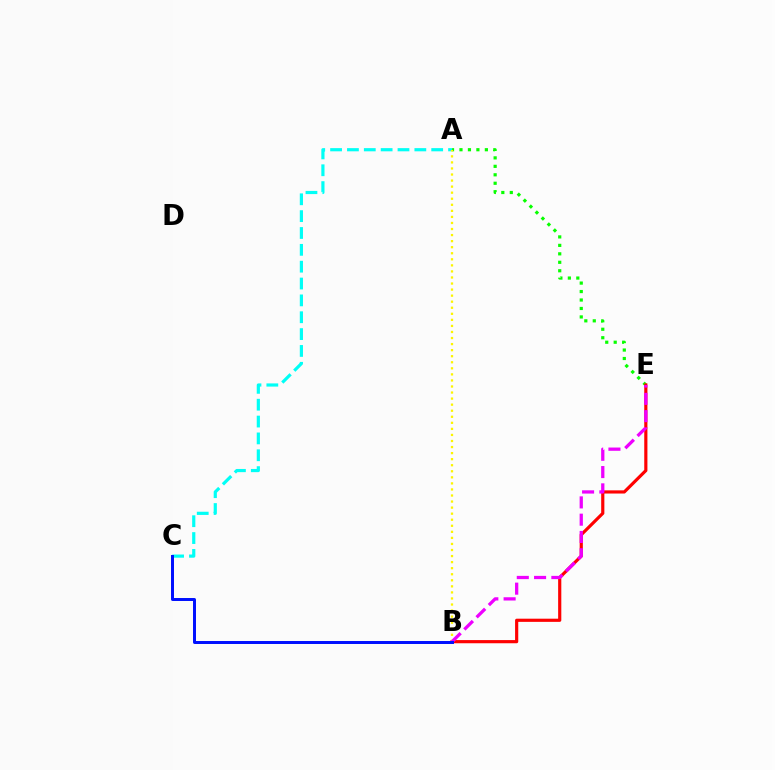{('A', 'C'): [{'color': '#00fff6', 'line_style': 'dashed', 'thickness': 2.29}], ('A', 'E'): [{'color': '#08ff00', 'line_style': 'dotted', 'thickness': 2.3}], ('B', 'E'): [{'color': '#ff0000', 'line_style': 'solid', 'thickness': 2.28}, {'color': '#ee00ff', 'line_style': 'dashed', 'thickness': 2.35}], ('A', 'B'): [{'color': '#fcf500', 'line_style': 'dotted', 'thickness': 1.65}], ('B', 'C'): [{'color': '#0010ff', 'line_style': 'solid', 'thickness': 2.14}]}